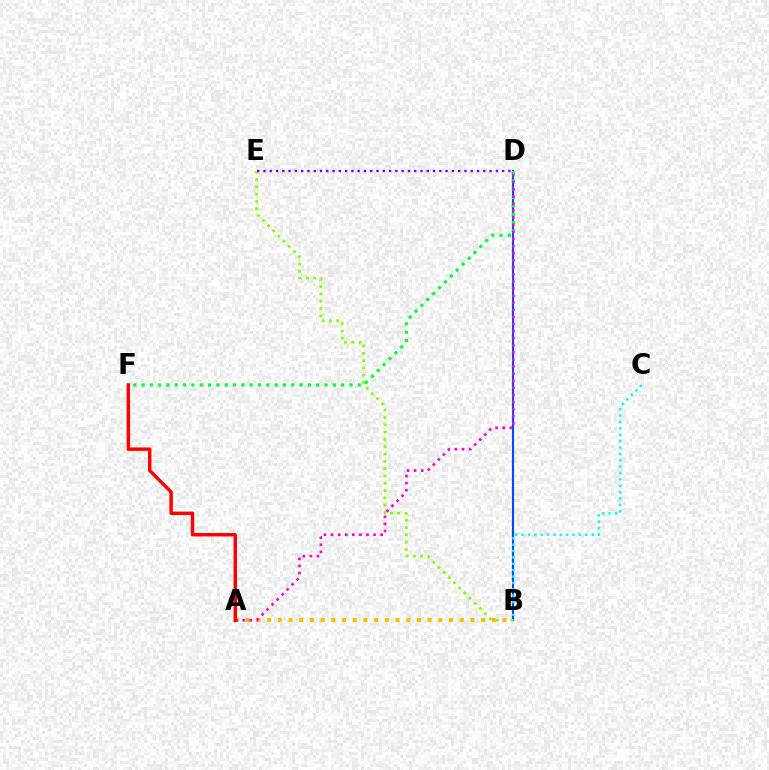{('B', 'D'): [{'color': '#004bff', 'line_style': 'solid', 'thickness': 1.53}], ('B', 'E'): [{'color': '#84ff00', 'line_style': 'dotted', 'thickness': 1.98}], ('A', 'B'): [{'color': '#ffbd00', 'line_style': 'dotted', 'thickness': 2.91}], ('D', 'F'): [{'color': '#00ff39', 'line_style': 'dotted', 'thickness': 2.26}], ('A', 'D'): [{'color': '#ff00cf', 'line_style': 'dotted', 'thickness': 1.93}], ('D', 'E'): [{'color': '#7200ff', 'line_style': 'dotted', 'thickness': 1.71}], ('A', 'F'): [{'color': '#ff0000', 'line_style': 'solid', 'thickness': 2.47}], ('B', 'C'): [{'color': '#00fff6', 'line_style': 'dotted', 'thickness': 1.73}]}